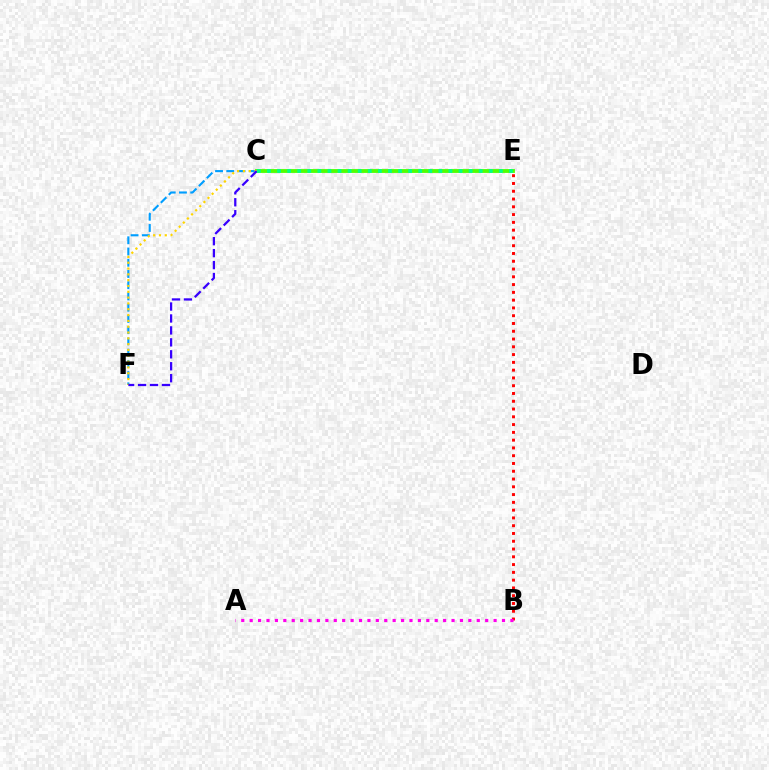{('B', 'E'): [{'color': '#ff0000', 'line_style': 'dotted', 'thickness': 2.11}], ('A', 'B'): [{'color': '#ff00ed', 'line_style': 'dotted', 'thickness': 2.29}], ('C', 'E'): [{'color': '#4fff00', 'line_style': 'solid', 'thickness': 2.75}, {'color': '#00ff86', 'line_style': 'dotted', 'thickness': 2.74}], ('C', 'F'): [{'color': '#009eff', 'line_style': 'dashed', 'thickness': 1.53}, {'color': '#ffd500', 'line_style': 'dotted', 'thickness': 1.58}, {'color': '#3700ff', 'line_style': 'dashed', 'thickness': 1.62}]}